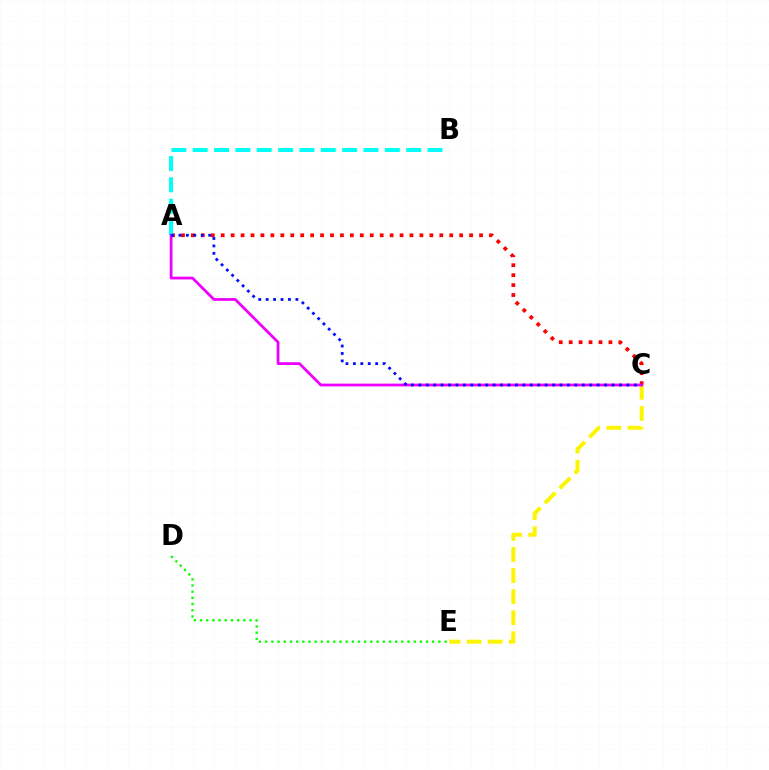{('A', 'C'): [{'color': '#ff0000', 'line_style': 'dotted', 'thickness': 2.7}, {'color': '#ee00ff', 'line_style': 'solid', 'thickness': 2.0}, {'color': '#0010ff', 'line_style': 'dotted', 'thickness': 2.02}], ('A', 'B'): [{'color': '#00fff6', 'line_style': 'dashed', 'thickness': 2.9}], ('D', 'E'): [{'color': '#08ff00', 'line_style': 'dotted', 'thickness': 1.68}], ('C', 'E'): [{'color': '#fcf500', 'line_style': 'dashed', 'thickness': 2.86}]}